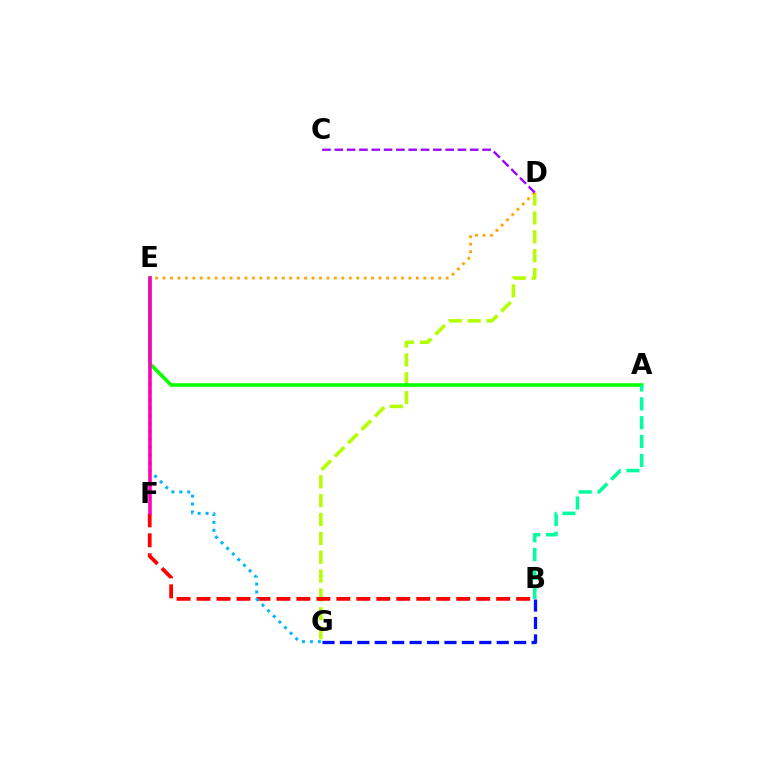{('D', 'G'): [{'color': '#b3ff00', 'line_style': 'dashed', 'thickness': 2.56}], ('D', 'E'): [{'color': '#ffa500', 'line_style': 'dotted', 'thickness': 2.02}], ('B', 'F'): [{'color': '#ff0000', 'line_style': 'dashed', 'thickness': 2.71}], ('B', 'G'): [{'color': '#0010ff', 'line_style': 'dashed', 'thickness': 2.37}], ('A', 'E'): [{'color': '#08ff00', 'line_style': 'solid', 'thickness': 2.59}], ('E', 'G'): [{'color': '#00b5ff', 'line_style': 'dotted', 'thickness': 2.16}], ('E', 'F'): [{'color': '#ff00bd', 'line_style': 'solid', 'thickness': 2.58}], ('A', 'B'): [{'color': '#00ff9d', 'line_style': 'dashed', 'thickness': 2.56}], ('C', 'D'): [{'color': '#9b00ff', 'line_style': 'dashed', 'thickness': 1.67}]}